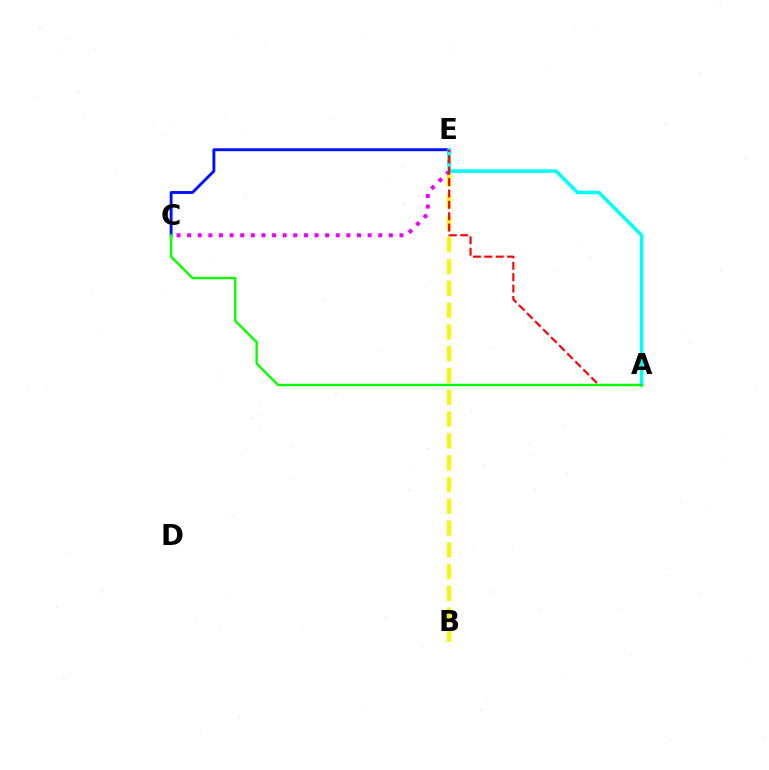{('B', 'E'): [{'color': '#fcf500', 'line_style': 'dashed', 'thickness': 2.96}], ('C', 'E'): [{'color': '#0010ff', 'line_style': 'solid', 'thickness': 2.1}, {'color': '#ee00ff', 'line_style': 'dotted', 'thickness': 2.89}], ('A', 'E'): [{'color': '#00fff6', 'line_style': 'solid', 'thickness': 2.54}, {'color': '#ff0000', 'line_style': 'dashed', 'thickness': 1.55}], ('A', 'C'): [{'color': '#08ff00', 'line_style': 'solid', 'thickness': 1.72}]}